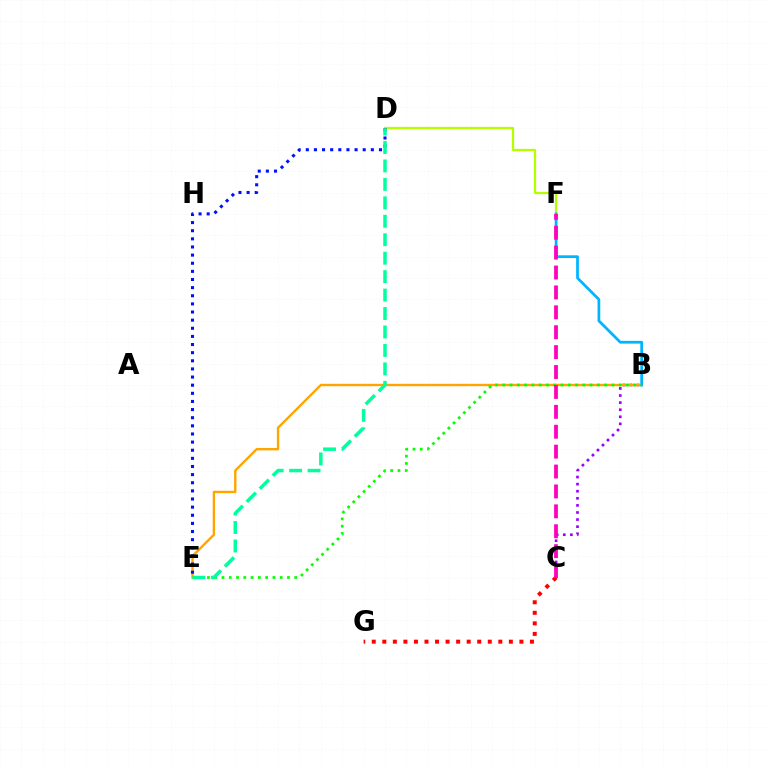{('B', 'C'): [{'color': '#9b00ff', 'line_style': 'dotted', 'thickness': 1.93}], ('B', 'E'): [{'color': '#ffa500', 'line_style': 'solid', 'thickness': 1.71}, {'color': '#08ff00', 'line_style': 'dotted', 'thickness': 1.98}], ('D', 'F'): [{'color': '#b3ff00', 'line_style': 'solid', 'thickness': 1.62}], ('B', 'F'): [{'color': '#00b5ff', 'line_style': 'solid', 'thickness': 1.98}], ('C', 'G'): [{'color': '#ff0000', 'line_style': 'dotted', 'thickness': 2.87}], ('C', 'F'): [{'color': '#ff00bd', 'line_style': 'dashed', 'thickness': 2.7}], ('D', 'E'): [{'color': '#0010ff', 'line_style': 'dotted', 'thickness': 2.21}, {'color': '#00ff9d', 'line_style': 'dashed', 'thickness': 2.51}]}